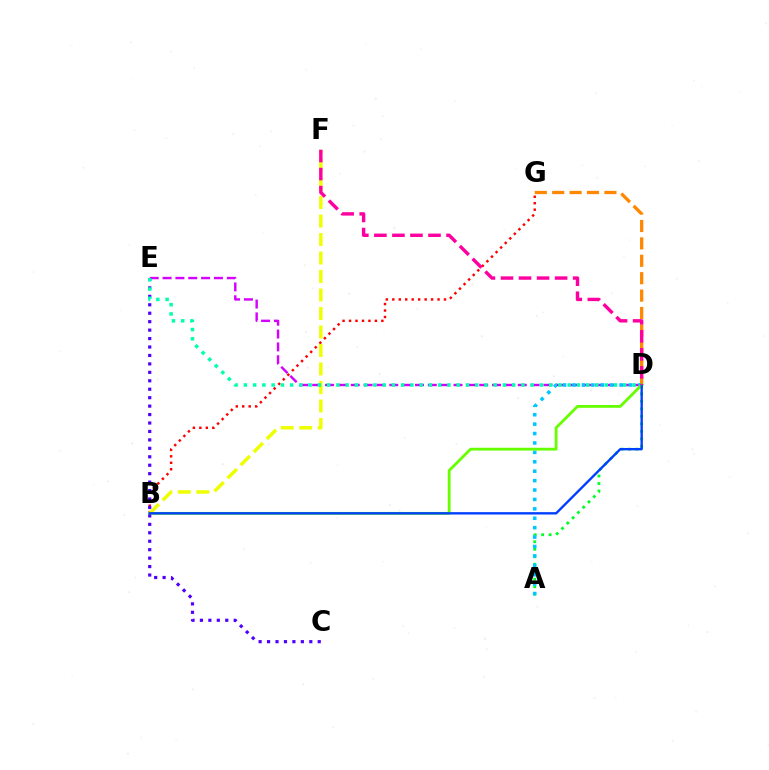{('A', 'D'): [{'color': '#00ff27', 'line_style': 'dotted', 'thickness': 2.04}, {'color': '#00c7ff', 'line_style': 'dotted', 'thickness': 2.56}], ('D', 'E'): [{'color': '#d600ff', 'line_style': 'dashed', 'thickness': 1.75}, {'color': '#00ffaf', 'line_style': 'dotted', 'thickness': 2.51}], ('B', 'G'): [{'color': '#ff0000', 'line_style': 'dotted', 'thickness': 1.76}], ('D', 'G'): [{'color': '#ff8800', 'line_style': 'dashed', 'thickness': 2.36}], ('B', 'D'): [{'color': '#66ff00', 'line_style': 'solid', 'thickness': 2.02}, {'color': '#003fff', 'line_style': 'solid', 'thickness': 1.71}], ('C', 'E'): [{'color': '#4f00ff', 'line_style': 'dotted', 'thickness': 2.29}], ('B', 'F'): [{'color': '#eeff00', 'line_style': 'dashed', 'thickness': 2.51}], ('D', 'F'): [{'color': '#ff00a0', 'line_style': 'dashed', 'thickness': 2.45}]}